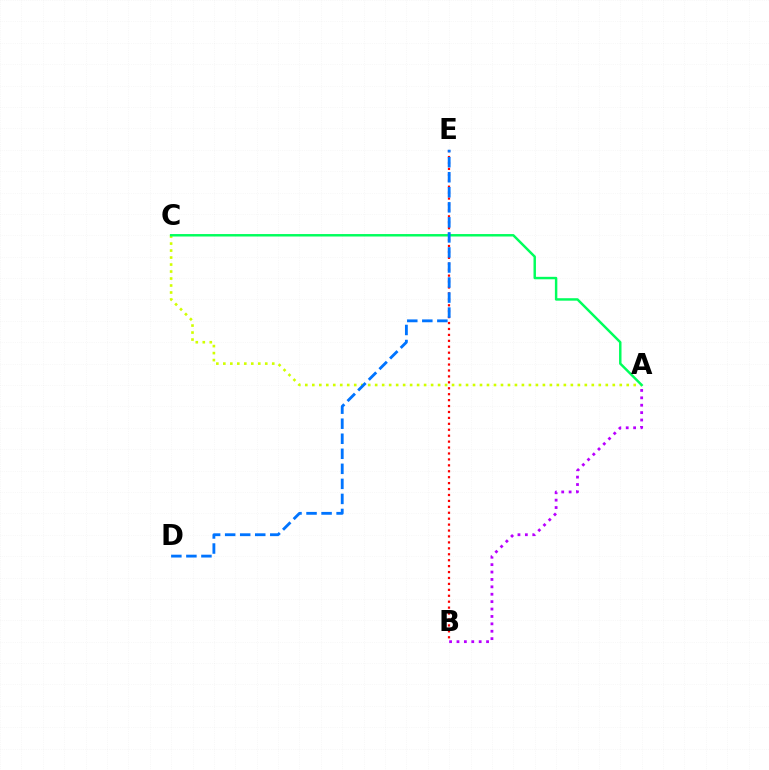{('B', 'E'): [{'color': '#ff0000', 'line_style': 'dotted', 'thickness': 1.61}], ('A', 'C'): [{'color': '#d1ff00', 'line_style': 'dotted', 'thickness': 1.9}, {'color': '#00ff5c', 'line_style': 'solid', 'thickness': 1.77}], ('D', 'E'): [{'color': '#0074ff', 'line_style': 'dashed', 'thickness': 2.04}], ('A', 'B'): [{'color': '#b900ff', 'line_style': 'dotted', 'thickness': 2.01}]}